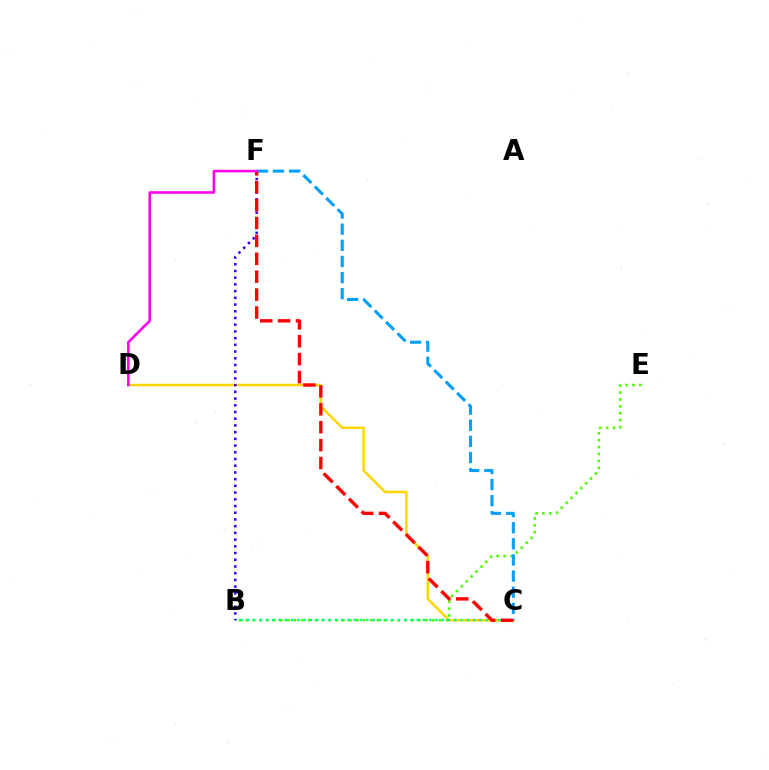{('C', 'D'): [{'color': '#ffd500', 'line_style': 'solid', 'thickness': 1.77}], ('B', 'E'): [{'color': '#4fff00', 'line_style': 'dotted', 'thickness': 1.88}], ('B', 'C'): [{'color': '#00ff86', 'line_style': 'dotted', 'thickness': 1.71}], ('B', 'F'): [{'color': '#3700ff', 'line_style': 'dotted', 'thickness': 1.82}], ('C', 'F'): [{'color': '#009eff', 'line_style': 'dashed', 'thickness': 2.19}, {'color': '#ff0000', 'line_style': 'dashed', 'thickness': 2.43}], ('D', 'F'): [{'color': '#ff00ed', 'line_style': 'solid', 'thickness': 1.86}]}